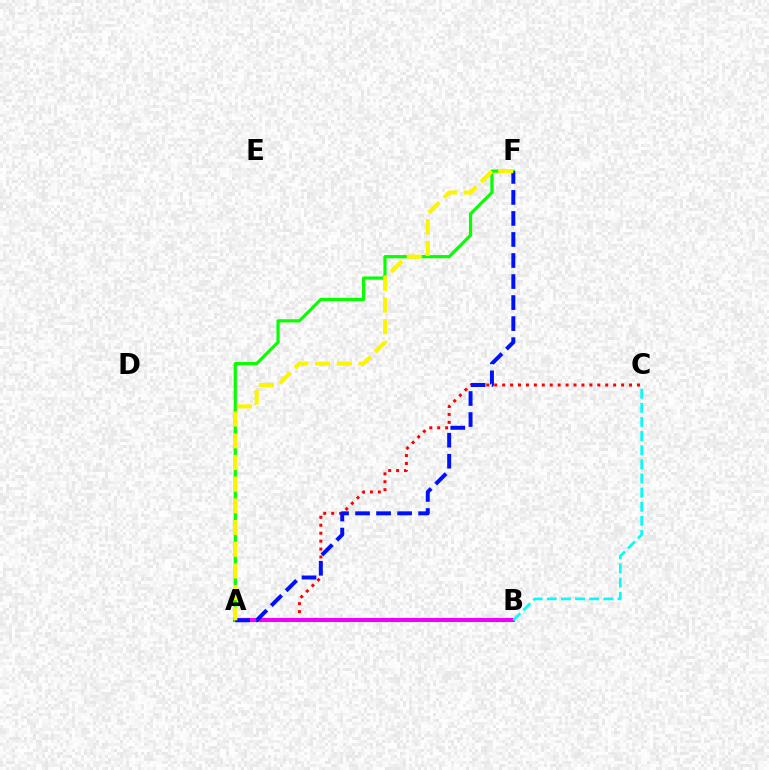{('A', 'C'): [{'color': '#ff0000', 'line_style': 'dotted', 'thickness': 2.15}], ('A', 'B'): [{'color': '#ee00ff', 'line_style': 'solid', 'thickness': 2.92}], ('A', 'F'): [{'color': '#08ff00', 'line_style': 'solid', 'thickness': 2.3}, {'color': '#0010ff', 'line_style': 'dashed', 'thickness': 2.86}, {'color': '#fcf500', 'line_style': 'dashed', 'thickness': 2.95}], ('B', 'C'): [{'color': '#00fff6', 'line_style': 'dashed', 'thickness': 1.92}]}